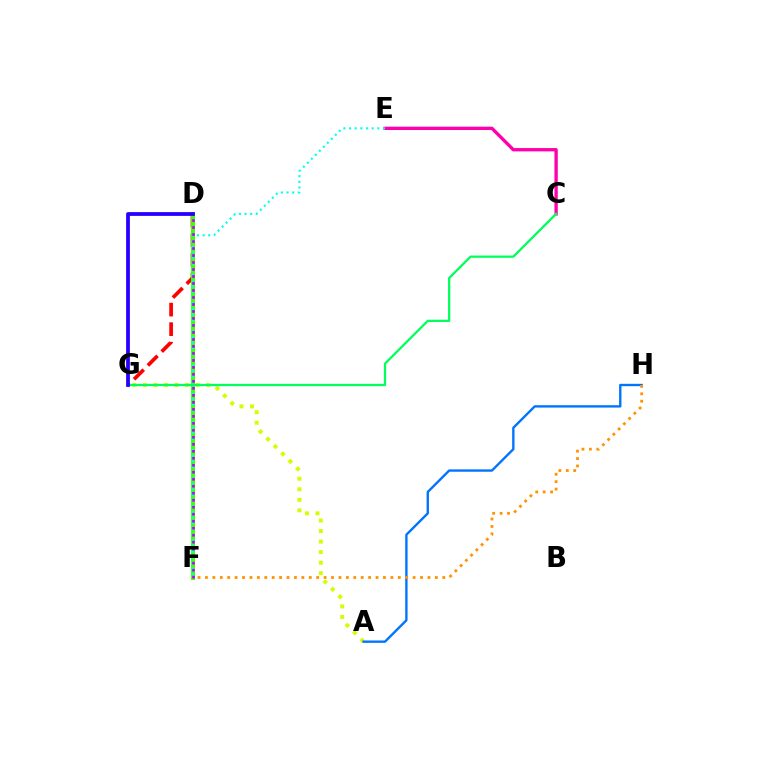{('D', 'G'): [{'color': '#ff0000', 'line_style': 'dashed', 'thickness': 2.66}, {'color': '#2500ff', 'line_style': 'solid', 'thickness': 2.72}], ('D', 'F'): [{'color': '#3dff00', 'line_style': 'solid', 'thickness': 2.82}, {'color': '#b900ff', 'line_style': 'dotted', 'thickness': 1.9}], ('A', 'G'): [{'color': '#d1ff00', 'line_style': 'dotted', 'thickness': 2.86}], ('A', 'H'): [{'color': '#0074ff', 'line_style': 'solid', 'thickness': 1.7}], ('F', 'H'): [{'color': '#ff9400', 'line_style': 'dotted', 'thickness': 2.02}], ('C', 'E'): [{'color': '#ff00ac', 'line_style': 'solid', 'thickness': 2.39}], ('E', 'F'): [{'color': '#00fff6', 'line_style': 'dotted', 'thickness': 1.53}], ('C', 'G'): [{'color': '#00ff5c', 'line_style': 'solid', 'thickness': 1.63}]}